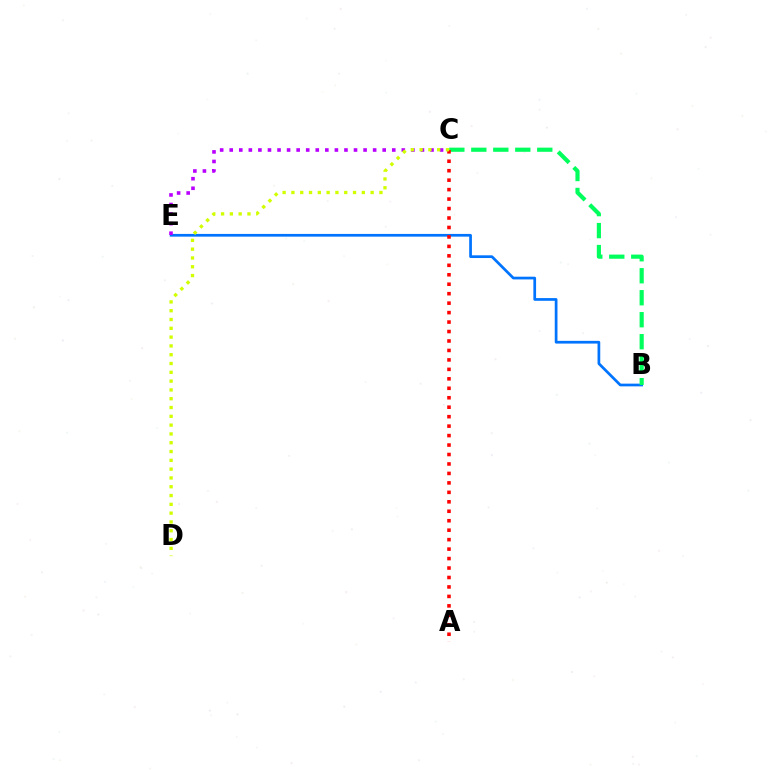{('B', 'E'): [{'color': '#0074ff', 'line_style': 'solid', 'thickness': 1.96}], ('B', 'C'): [{'color': '#00ff5c', 'line_style': 'dashed', 'thickness': 2.99}], ('C', 'E'): [{'color': '#b900ff', 'line_style': 'dotted', 'thickness': 2.6}], ('A', 'C'): [{'color': '#ff0000', 'line_style': 'dotted', 'thickness': 2.57}], ('C', 'D'): [{'color': '#d1ff00', 'line_style': 'dotted', 'thickness': 2.39}]}